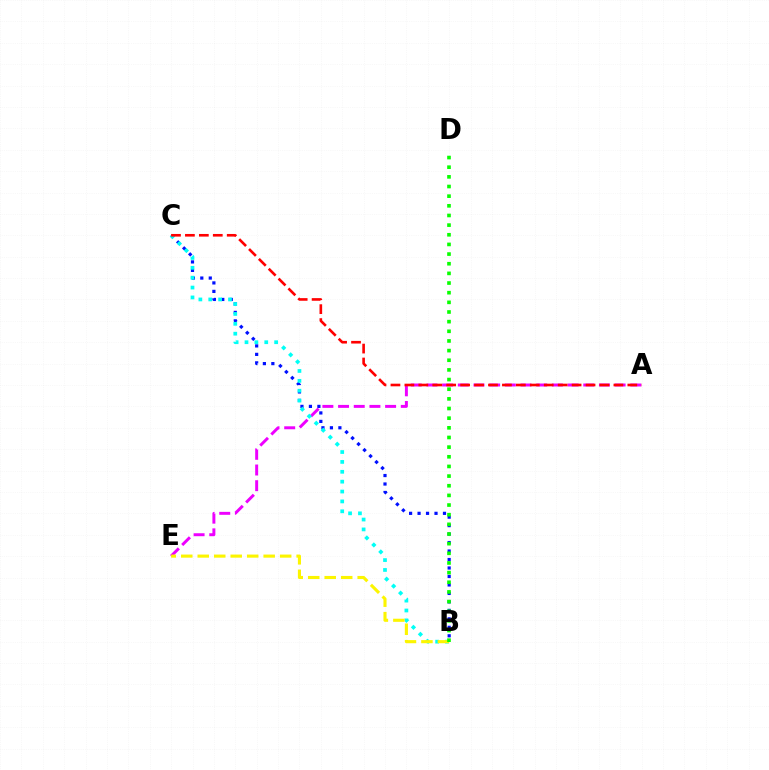{('B', 'C'): [{'color': '#0010ff', 'line_style': 'dotted', 'thickness': 2.3}, {'color': '#00fff6', 'line_style': 'dotted', 'thickness': 2.68}], ('A', 'E'): [{'color': '#ee00ff', 'line_style': 'dashed', 'thickness': 2.13}], ('B', 'E'): [{'color': '#fcf500', 'line_style': 'dashed', 'thickness': 2.24}], ('B', 'D'): [{'color': '#08ff00', 'line_style': 'dotted', 'thickness': 2.62}], ('A', 'C'): [{'color': '#ff0000', 'line_style': 'dashed', 'thickness': 1.89}]}